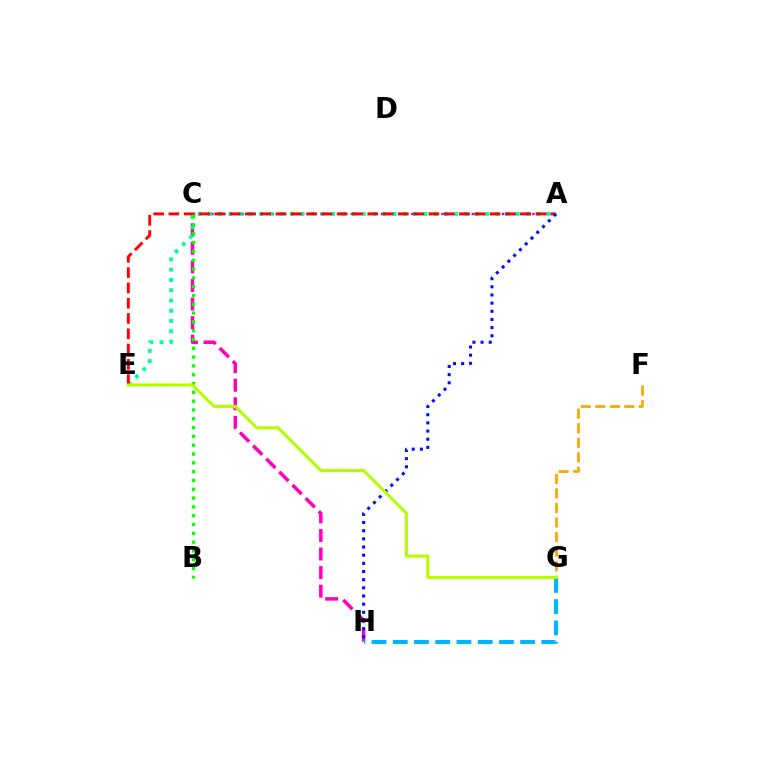{('F', 'G'): [{'color': '#ffa500', 'line_style': 'dashed', 'thickness': 1.97}], ('A', 'C'): [{'color': '#9b00ff', 'line_style': 'dotted', 'thickness': 1.65}], ('C', 'H'): [{'color': '#ff00bd', 'line_style': 'dashed', 'thickness': 2.52}], ('A', 'E'): [{'color': '#00ff9d', 'line_style': 'dotted', 'thickness': 2.79}, {'color': '#ff0000', 'line_style': 'dashed', 'thickness': 2.08}], ('A', 'H'): [{'color': '#0010ff', 'line_style': 'dotted', 'thickness': 2.22}], ('G', 'H'): [{'color': '#00b5ff', 'line_style': 'dashed', 'thickness': 2.88}], ('B', 'C'): [{'color': '#08ff00', 'line_style': 'dotted', 'thickness': 2.39}], ('E', 'G'): [{'color': '#b3ff00', 'line_style': 'solid', 'thickness': 2.19}]}